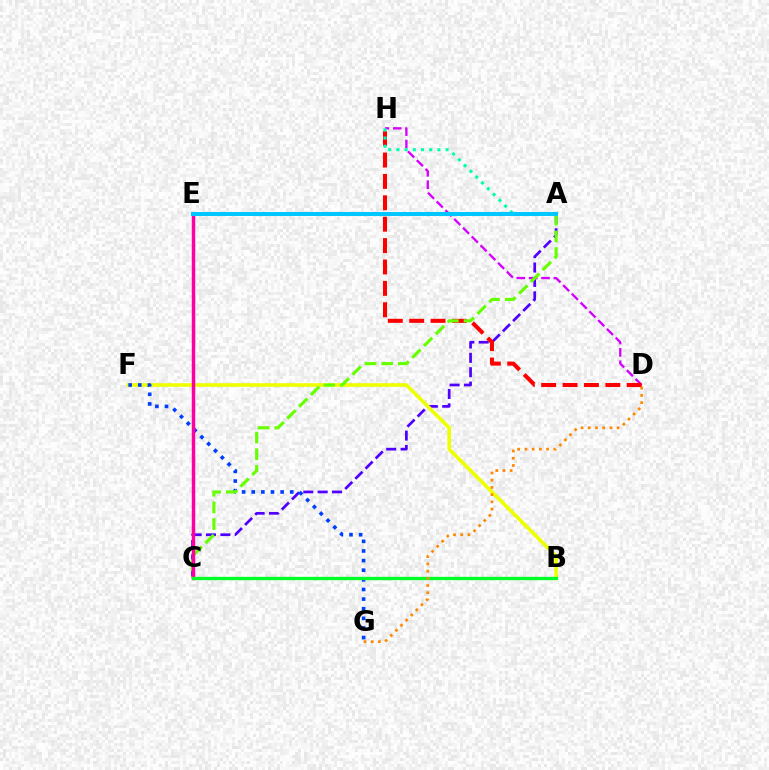{('A', 'C'): [{'color': '#4f00ff', 'line_style': 'dashed', 'thickness': 1.95}, {'color': '#66ff00', 'line_style': 'dashed', 'thickness': 2.27}], ('D', 'H'): [{'color': '#d600ff', 'line_style': 'dashed', 'thickness': 1.68}, {'color': '#ff0000', 'line_style': 'dashed', 'thickness': 2.91}], ('B', 'F'): [{'color': '#eeff00', 'line_style': 'solid', 'thickness': 2.6}], ('F', 'G'): [{'color': '#003fff', 'line_style': 'dotted', 'thickness': 2.61}], ('A', 'H'): [{'color': '#00ffaf', 'line_style': 'dotted', 'thickness': 2.23}], ('C', 'E'): [{'color': '#ff00a0', 'line_style': 'solid', 'thickness': 2.49}], ('B', 'C'): [{'color': '#00ff27', 'line_style': 'solid', 'thickness': 2.39}], ('A', 'E'): [{'color': '#00c7ff', 'line_style': 'solid', 'thickness': 2.89}], ('D', 'G'): [{'color': '#ff8800', 'line_style': 'dotted', 'thickness': 1.96}]}